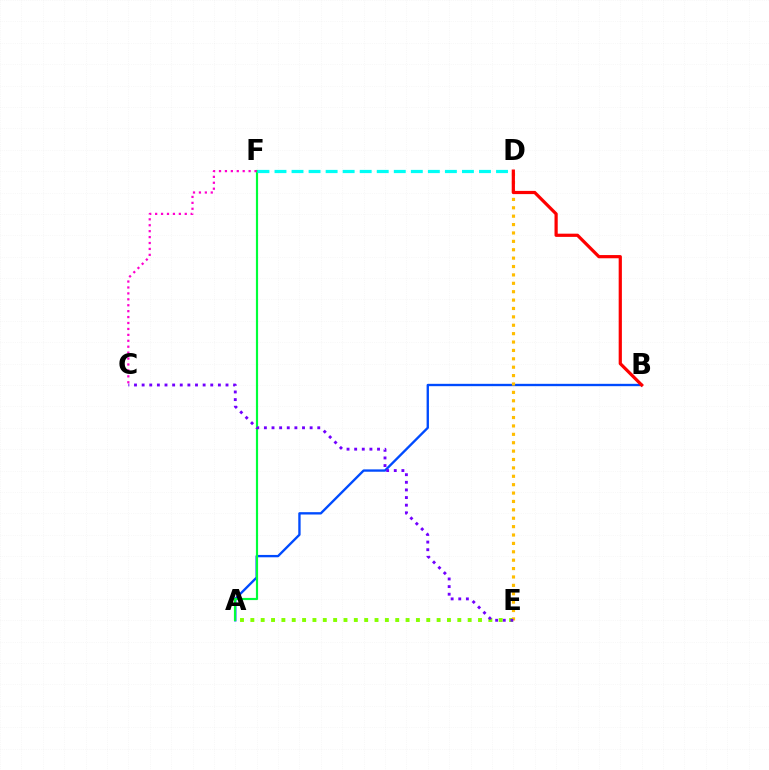{('A', 'B'): [{'color': '#004bff', 'line_style': 'solid', 'thickness': 1.69}], ('A', 'E'): [{'color': '#84ff00', 'line_style': 'dotted', 'thickness': 2.81}], ('A', 'F'): [{'color': '#00ff39', 'line_style': 'solid', 'thickness': 1.56}], ('D', 'F'): [{'color': '#00fff6', 'line_style': 'dashed', 'thickness': 2.31}], ('D', 'E'): [{'color': '#ffbd00', 'line_style': 'dotted', 'thickness': 2.28}], ('B', 'D'): [{'color': '#ff0000', 'line_style': 'solid', 'thickness': 2.31}], ('C', 'E'): [{'color': '#7200ff', 'line_style': 'dotted', 'thickness': 2.07}], ('C', 'F'): [{'color': '#ff00cf', 'line_style': 'dotted', 'thickness': 1.61}]}